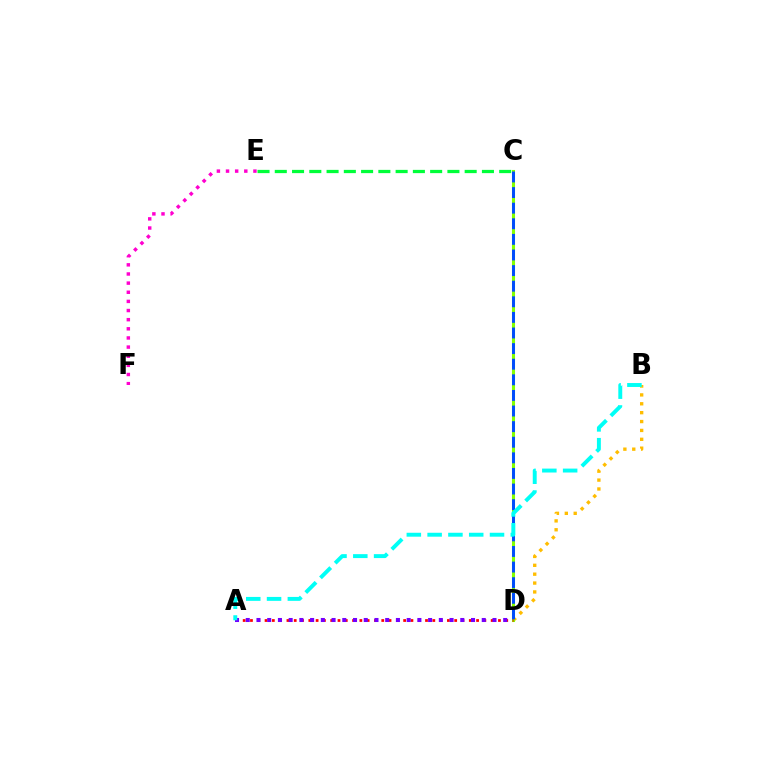{('B', 'D'): [{'color': '#ffbd00', 'line_style': 'dotted', 'thickness': 2.41}], ('C', 'E'): [{'color': '#00ff39', 'line_style': 'dashed', 'thickness': 2.35}], ('C', 'D'): [{'color': '#84ff00', 'line_style': 'solid', 'thickness': 2.21}, {'color': '#004bff', 'line_style': 'dashed', 'thickness': 2.12}], ('E', 'F'): [{'color': '#ff00cf', 'line_style': 'dotted', 'thickness': 2.48}], ('A', 'D'): [{'color': '#ff0000', 'line_style': 'dotted', 'thickness': 1.98}, {'color': '#7200ff', 'line_style': 'dotted', 'thickness': 2.91}], ('A', 'B'): [{'color': '#00fff6', 'line_style': 'dashed', 'thickness': 2.82}]}